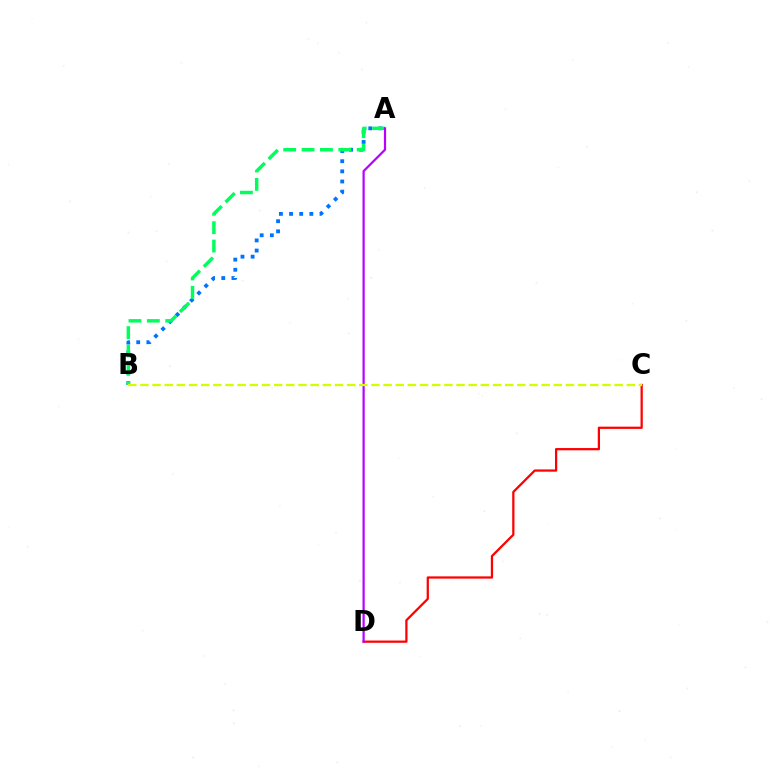{('A', 'B'): [{'color': '#0074ff', 'line_style': 'dotted', 'thickness': 2.76}, {'color': '#00ff5c', 'line_style': 'dashed', 'thickness': 2.5}], ('C', 'D'): [{'color': '#ff0000', 'line_style': 'solid', 'thickness': 1.62}], ('A', 'D'): [{'color': '#b900ff', 'line_style': 'solid', 'thickness': 1.59}], ('B', 'C'): [{'color': '#d1ff00', 'line_style': 'dashed', 'thickness': 1.65}]}